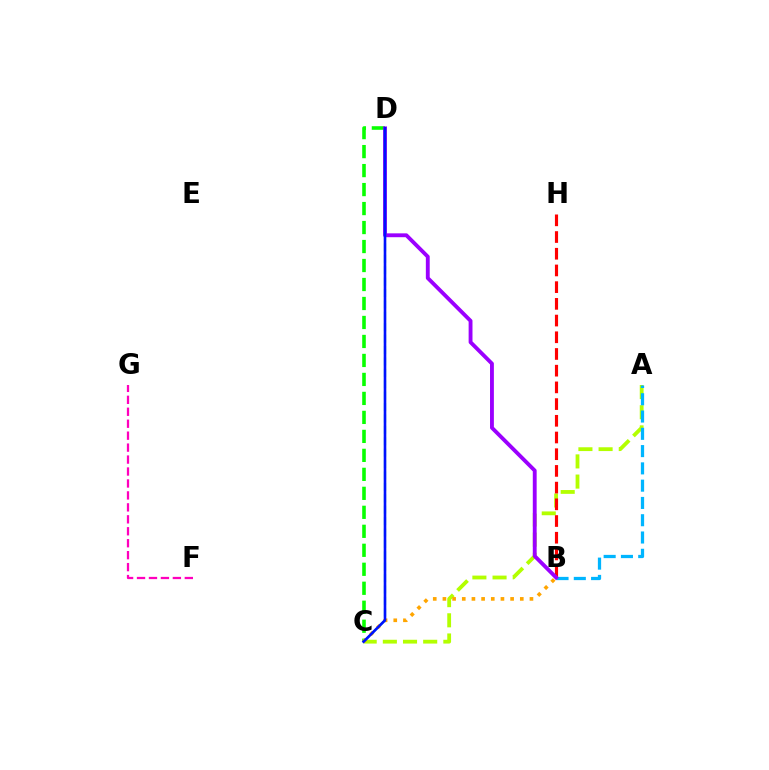{('C', 'D'): [{'color': '#08ff00', 'line_style': 'dashed', 'thickness': 2.58}, {'color': '#00ff9d', 'line_style': 'dashed', 'thickness': 1.55}, {'color': '#0010ff', 'line_style': 'solid', 'thickness': 1.88}], ('A', 'C'): [{'color': '#b3ff00', 'line_style': 'dashed', 'thickness': 2.74}], ('B', 'H'): [{'color': '#ff0000', 'line_style': 'dashed', 'thickness': 2.27}], ('A', 'B'): [{'color': '#00b5ff', 'line_style': 'dashed', 'thickness': 2.35}], ('B', 'D'): [{'color': '#9b00ff', 'line_style': 'solid', 'thickness': 2.78}], ('B', 'C'): [{'color': '#ffa500', 'line_style': 'dotted', 'thickness': 2.63}], ('F', 'G'): [{'color': '#ff00bd', 'line_style': 'dashed', 'thickness': 1.62}]}